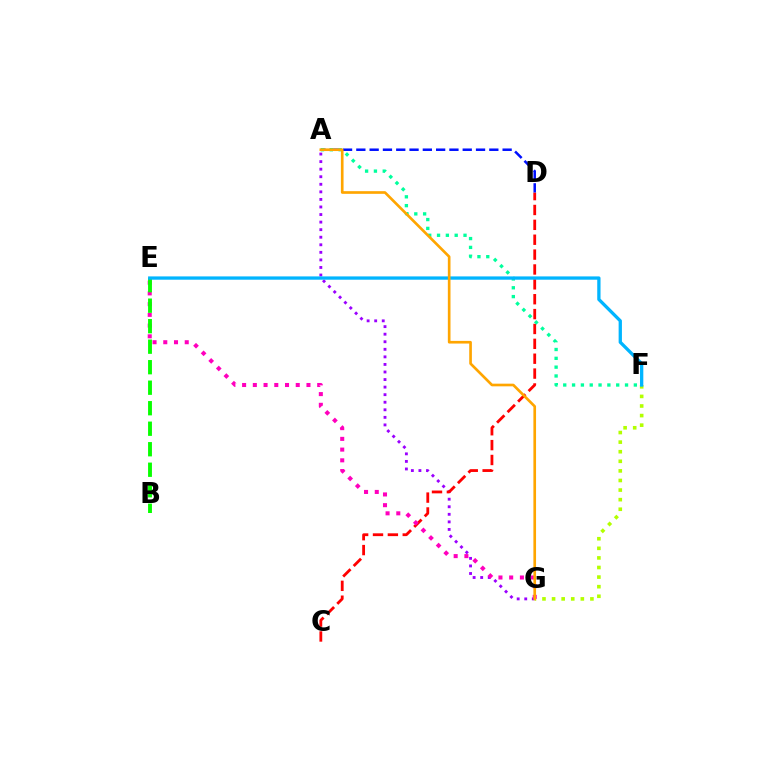{('A', 'G'): [{'color': '#9b00ff', 'line_style': 'dotted', 'thickness': 2.05}, {'color': '#ffa500', 'line_style': 'solid', 'thickness': 1.92}], ('C', 'D'): [{'color': '#ff0000', 'line_style': 'dashed', 'thickness': 2.02}], ('F', 'G'): [{'color': '#b3ff00', 'line_style': 'dotted', 'thickness': 2.61}], ('E', 'G'): [{'color': '#ff00bd', 'line_style': 'dotted', 'thickness': 2.91}], ('A', 'D'): [{'color': '#0010ff', 'line_style': 'dashed', 'thickness': 1.81}], ('A', 'F'): [{'color': '#00ff9d', 'line_style': 'dotted', 'thickness': 2.4}], ('B', 'E'): [{'color': '#08ff00', 'line_style': 'dashed', 'thickness': 2.79}], ('E', 'F'): [{'color': '#00b5ff', 'line_style': 'solid', 'thickness': 2.37}]}